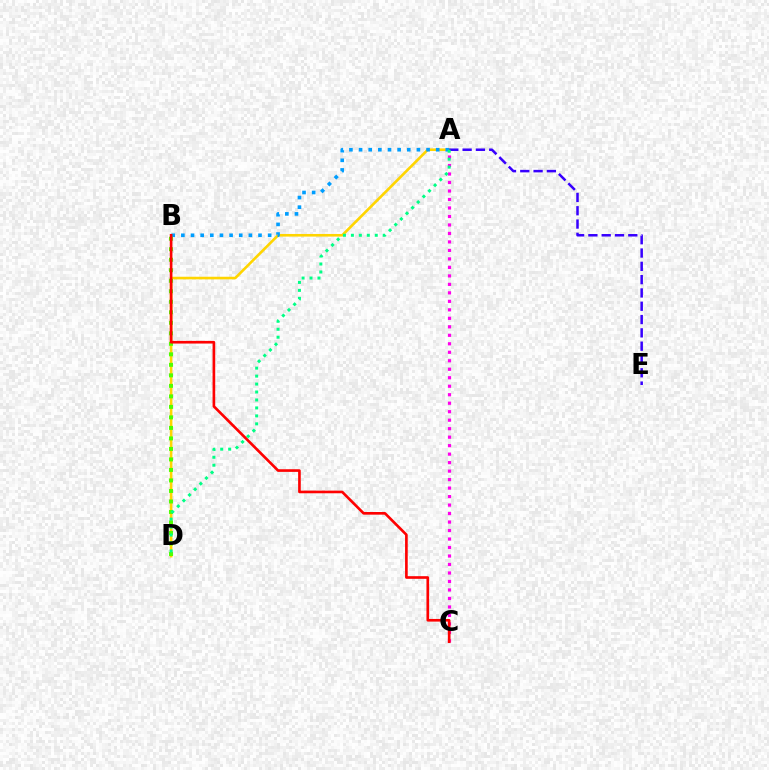{('A', 'D'): [{'color': '#ffd500', 'line_style': 'solid', 'thickness': 1.89}, {'color': '#00ff86', 'line_style': 'dotted', 'thickness': 2.16}], ('A', 'E'): [{'color': '#3700ff', 'line_style': 'dashed', 'thickness': 1.81}], ('A', 'B'): [{'color': '#009eff', 'line_style': 'dotted', 'thickness': 2.62}], ('B', 'D'): [{'color': '#4fff00', 'line_style': 'dotted', 'thickness': 2.86}], ('A', 'C'): [{'color': '#ff00ed', 'line_style': 'dotted', 'thickness': 2.31}], ('B', 'C'): [{'color': '#ff0000', 'line_style': 'solid', 'thickness': 1.91}]}